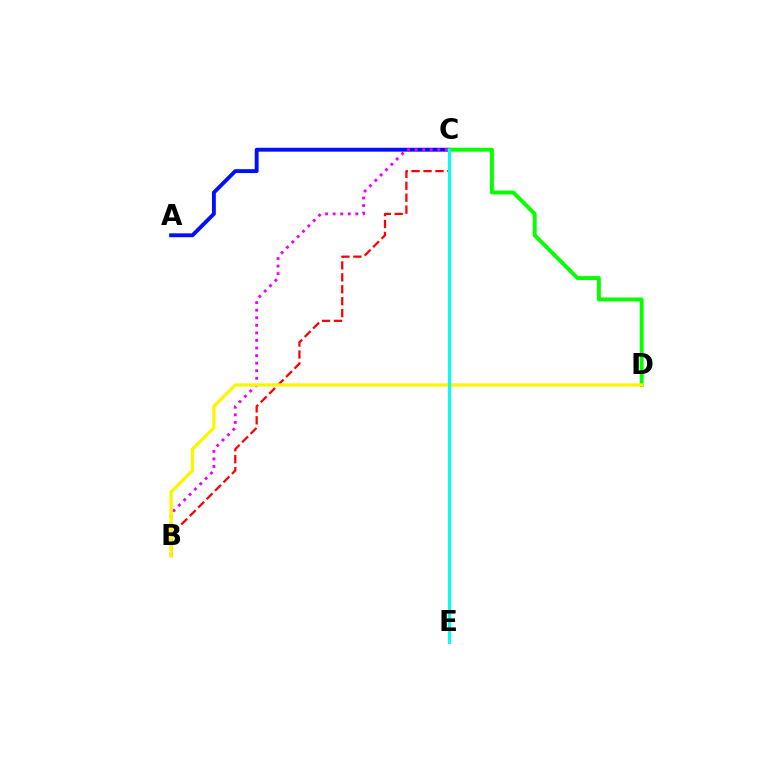{('A', 'C'): [{'color': '#0010ff', 'line_style': 'solid', 'thickness': 2.8}], ('B', 'C'): [{'color': '#ff0000', 'line_style': 'dashed', 'thickness': 1.62}, {'color': '#ee00ff', 'line_style': 'dotted', 'thickness': 2.06}], ('C', 'D'): [{'color': '#08ff00', 'line_style': 'solid', 'thickness': 2.81}], ('B', 'D'): [{'color': '#fcf500', 'line_style': 'solid', 'thickness': 2.36}], ('C', 'E'): [{'color': '#00fff6', 'line_style': 'solid', 'thickness': 2.18}]}